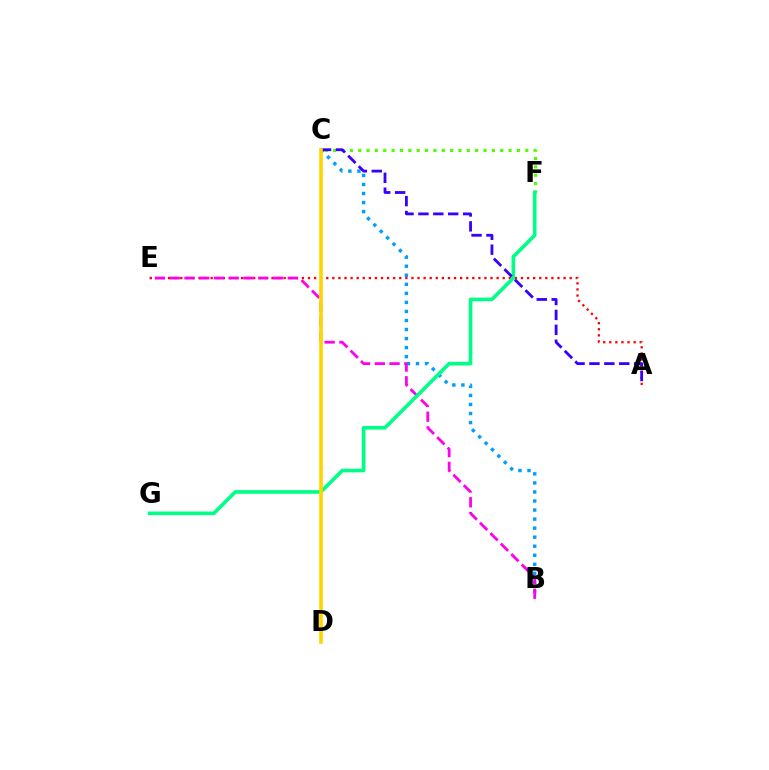{('A', 'E'): [{'color': '#ff0000', 'line_style': 'dotted', 'thickness': 1.65}], ('C', 'F'): [{'color': '#4fff00', 'line_style': 'dotted', 'thickness': 2.27}], ('B', 'C'): [{'color': '#009eff', 'line_style': 'dotted', 'thickness': 2.46}], ('B', 'E'): [{'color': '#ff00ed', 'line_style': 'dashed', 'thickness': 2.0}], ('F', 'G'): [{'color': '#00ff86', 'line_style': 'solid', 'thickness': 2.61}], ('A', 'C'): [{'color': '#3700ff', 'line_style': 'dashed', 'thickness': 2.02}], ('C', 'D'): [{'color': '#ffd500', 'line_style': 'solid', 'thickness': 2.6}]}